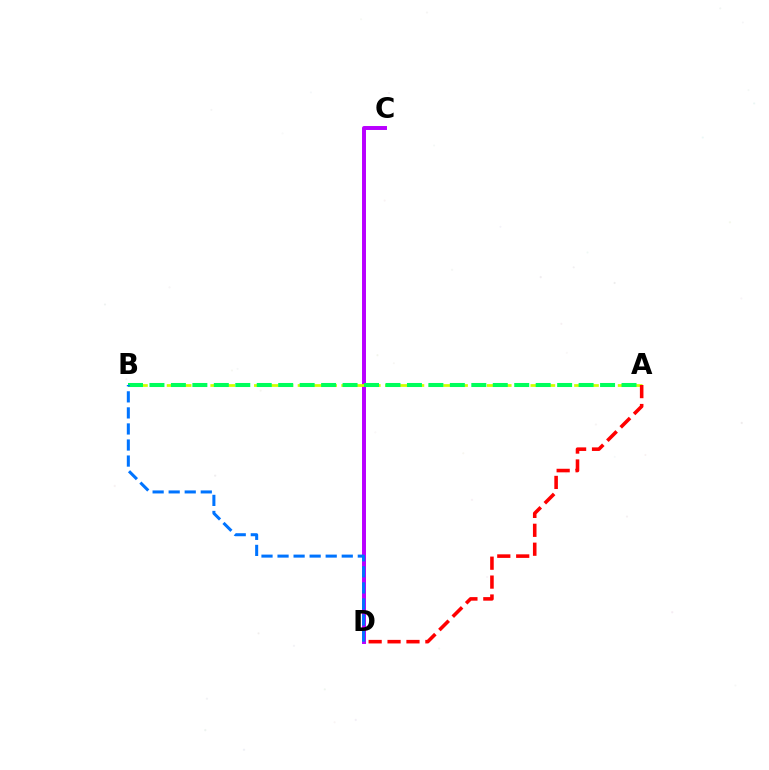{('C', 'D'): [{'color': '#b900ff', 'line_style': 'solid', 'thickness': 2.84}], ('A', 'B'): [{'color': '#d1ff00', 'line_style': 'dashed', 'thickness': 1.98}, {'color': '#00ff5c', 'line_style': 'dashed', 'thickness': 2.91}], ('A', 'D'): [{'color': '#ff0000', 'line_style': 'dashed', 'thickness': 2.57}], ('B', 'D'): [{'color': '#0074ff', 'line_style': 'dashed', 'thickness': 2.18}]}